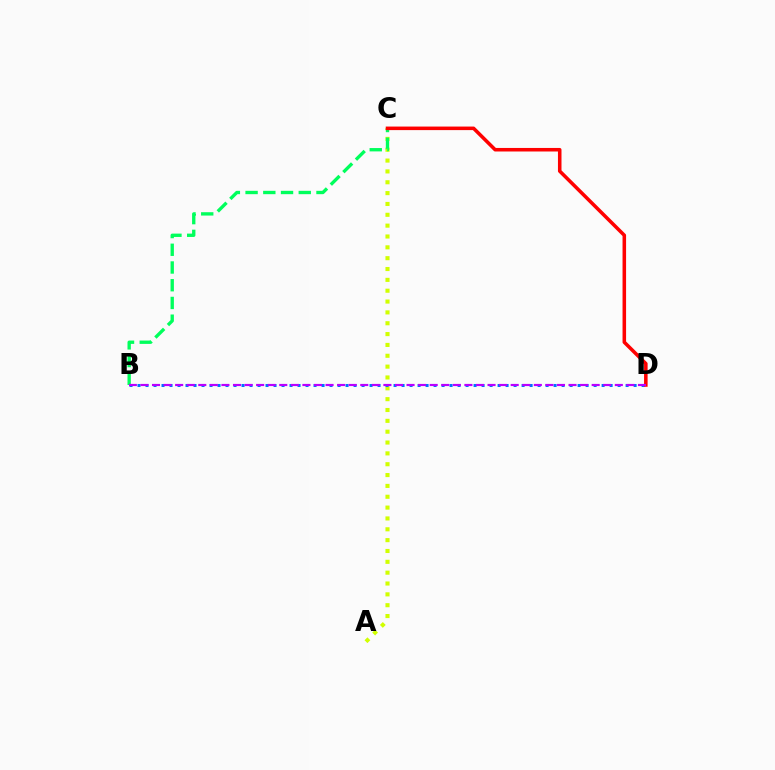{('A', 'C'): [{'color': '#d1ff00', 'line_style': 'dotted', 'thickness': 2.95}], ('B', 'C'): [{'color': '#00ff5c', 'line_style': 'dashed', 'thickness': 2.41}], ('B', 'D'): [{'color': '#0074ff', 'line_style': 'dotted', 'thickness': 2.17}, {'color': '#b900ff', 'line_style': 'dashed', 'thickness': 1.57}], ('C', 'D'): [{'color': '#ff0000', 'line_style': 'solid', 'thickness': 2.55}]}